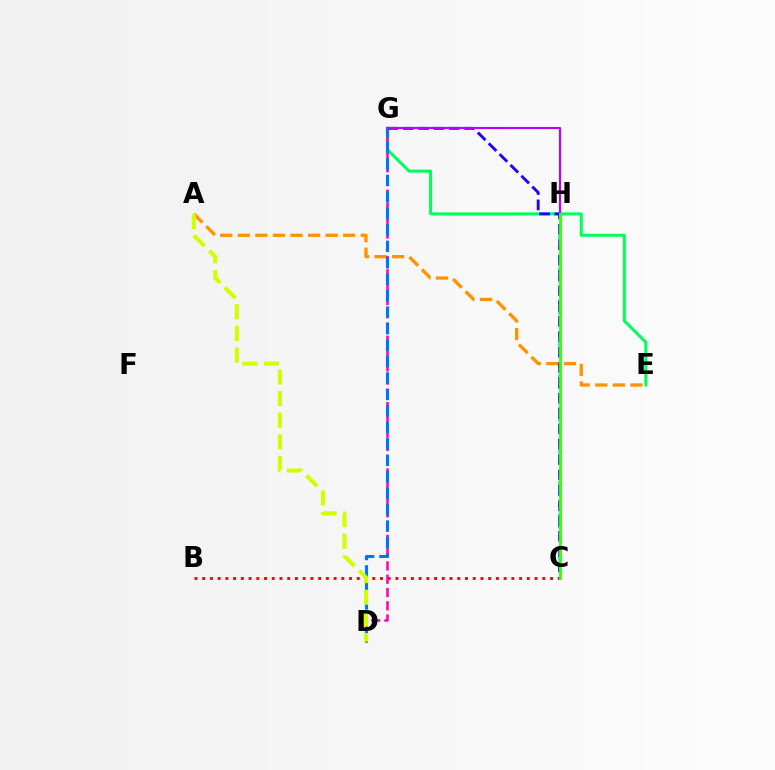{('A', 'E'): [{'color': '#ff9400', 'line_style': 'dashed', 'thickness': 2.39}], ('E', 'G'): [{'color': '#00ff5c', 'line_style': 'solid', 'thickness': 2.17}], ('C', 'H'): [{'color': '#00fff6', 'line_style': 'dotted', 'thickness': 2.91}, {'color': '#3dff00', 'line_style': 'solid', 'thickness': 2.05}], ('B', 'C'): [{'color': '#ff0000', 'line_style': 'dotted', 'thickness': 2.1}], ('C', 'G'): [{'color': '#2500ff', 'line_style': 'dashed', 'thickness': 2.08}], ('G', 'H'): [{'color': '#b900ff', 'line_style': 'solid', 'thickness': 1.53}], ('D', 'G'): [{'color': '#ff00ac', 'line_style': 'dashed', 'thickness': 1.8}, {'color': '#0074ff', 'line_style': 'dashed', 'thickness': 2.24}], ('A', 'D'): [{'color': '#d1ff00', 'line_style': 'dashed', 'thickness': 2.94}]}